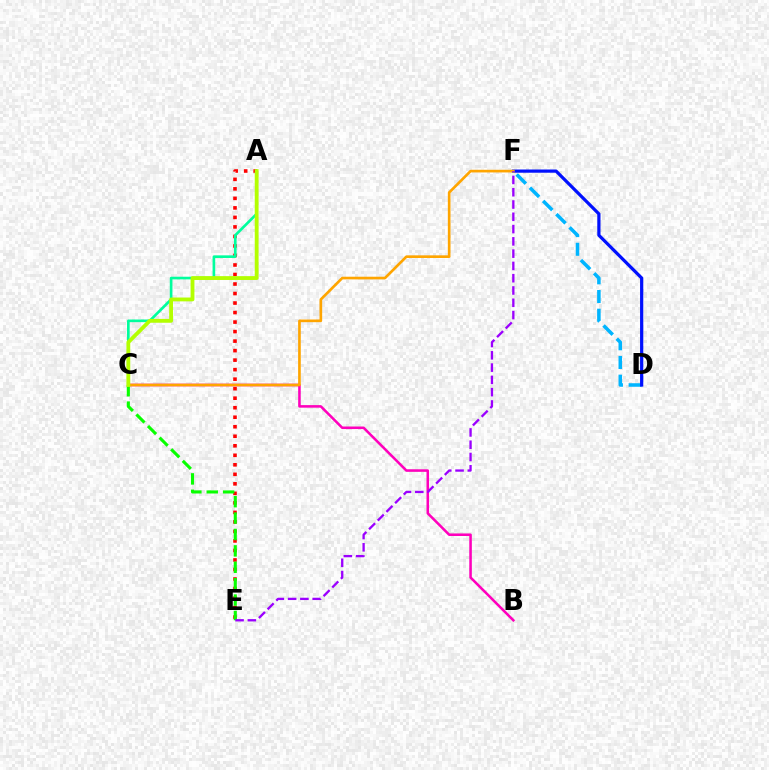{('B', 'C'): [{'color': '#ff00bd', 'line_style': 'solid', 'thickness': 1.84}], ('D', 'F'): [{'color': '#00b5ff', 'line_style': 'dashed', 'thickness': 2.54}, {'color': '#0010ff', 'line_style': 'solid', 'thickness': 2.31}], ('A', 'E'): [{'color': '#ff0000', 'line_style': 'dotted', 'thickness': 2.59}], ('C', 'F'): [{'color': '#ffa500', 'line_style': 'solid', 'thickness': 1.92}], ('A', 'C'): [{'color': '#00ff9d', 'line_style': 'solid', 'thickness': 1.91}, {'color': '#b3ff00', 'line_style': 'solid', 'thickness': 2.76}], ('C', 'E'): [{'color': '#08ff00', 'line_style': 'dashed', 'thickness': 2.23}], ('E', 'F'): [{'color': '#9b00ff', 'line_style': 'dashed', 'thickness': 1.67}]}